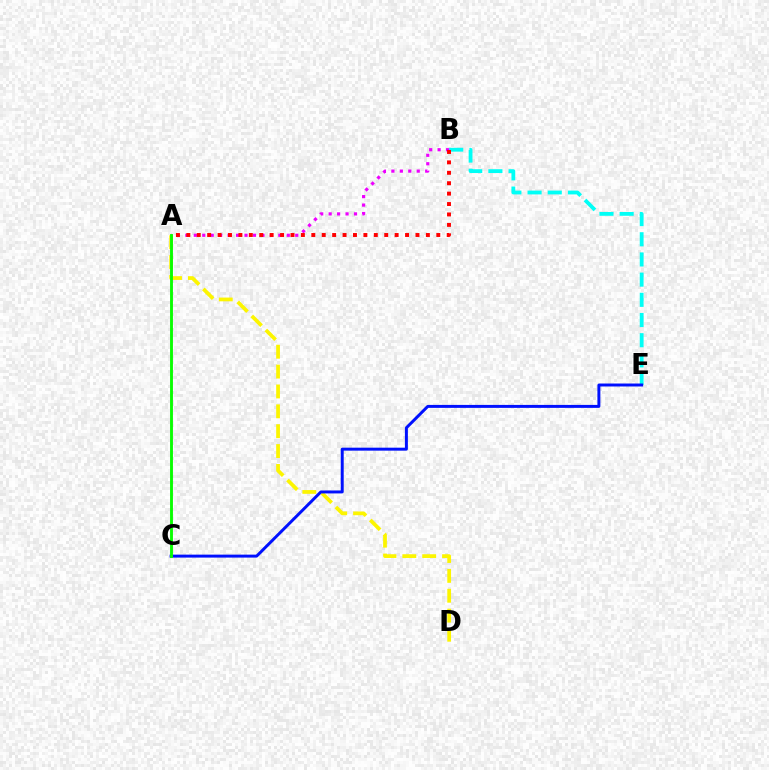{('B', 'E'): [{'color': '#00fff6', 'line_style': 'dashed', 'thickness': 2.74}], ('A', 'B'): [{'color': '#ee00ff', 'line_style': 'dotted', 'thickness': 2.3}, {'color': '#ff0000', 'line_style': 'dotted', 'thickness': 2.83}], ('A', 'D'): [{'color': '#fcf500', 'line_style': 'dashed', 'thickness': 2.7}], ('C', 'E'): [{'color': '#0010ff', 'line_style': 'solid', 'thickness': 2.13}], ('A', 'C'): [{'color': '#08ff00', 'line_style': 'solid', 'thickness': 2.07}]}